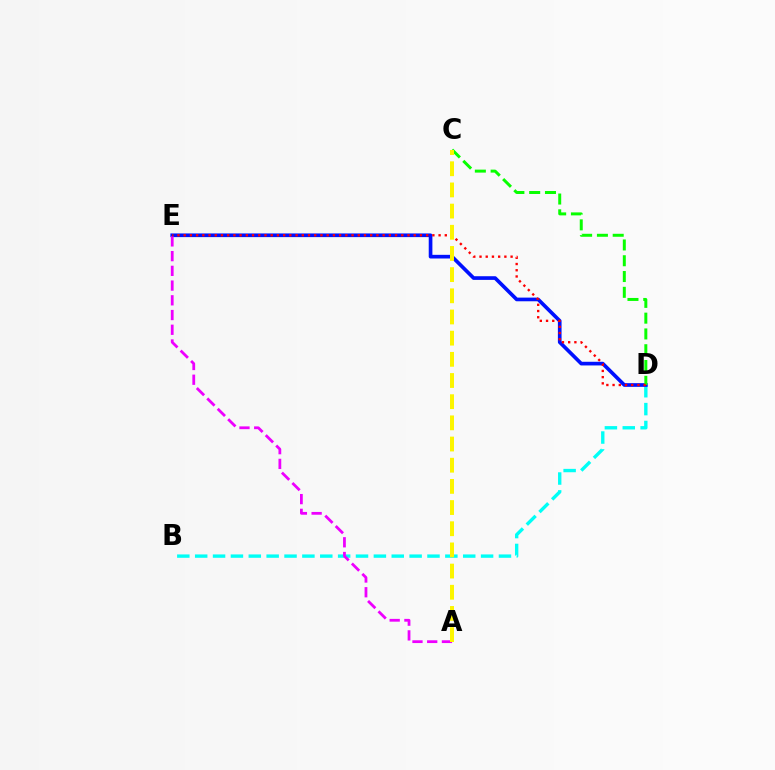{('B', 'D'): [{'color': '#00fff6', 'line_style': 'dashed', 'thickness': 2.43}], ('D', 'E'): [{'color': '#0010ff', 'line_style': 'solid', 'thickness': 2.64}, {'color': '#ff0000', 'line_style': 'dotted', 'thickness': 1.69}], ('A', 'E'): [{'color': '#ee00ff', 'line_style': 'dashed', 'thickness': 2.0}], ('C', 'D'): [{'color': '#08ff00', 'line_style': 'dashed', 'thickness': 2.14}], ('A', 'C'): [{'color': '#fcf500', 'line_style': 'dashed', 'thickness': 2.88}]}